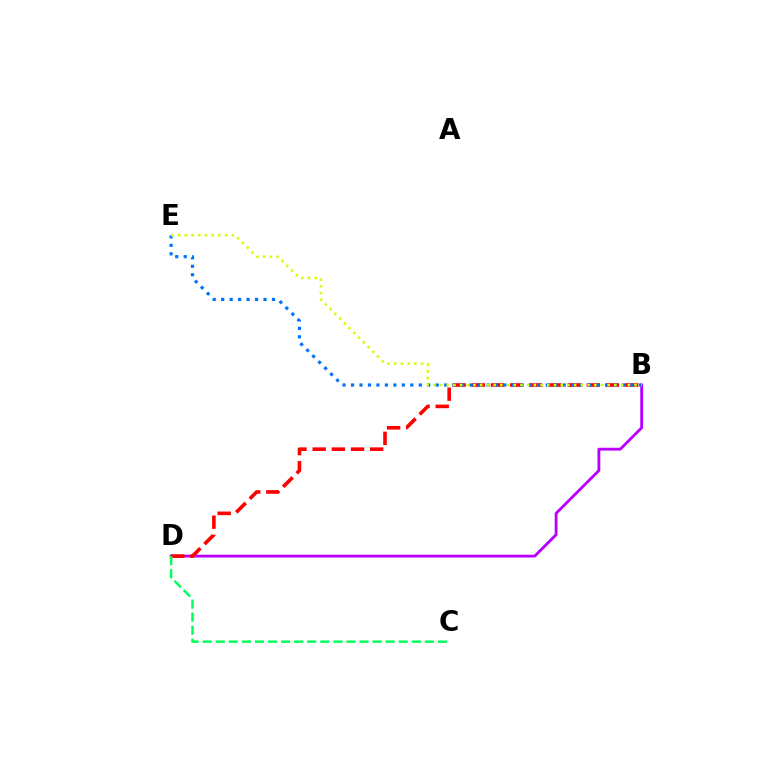{('B', 'D'): [{'color': '#b900ff', 'line_style': 'solid', 'thickness': 2.04}, {'color': '#ff0000', 'line_style': 'dashed', 'thickness': 2.6}], ('B', 'E'): [{'color': '#0074ff', 'line_style': 'dotted', 'thickness': 2.3}, {'color': '#d1ff00', 'line_style': 'dotted', 'thickness': 1.82}], ('C', 'D'): [{'color': '#00ff5c', 'line_style': 'dashed', 'thickness': 1.78}]}